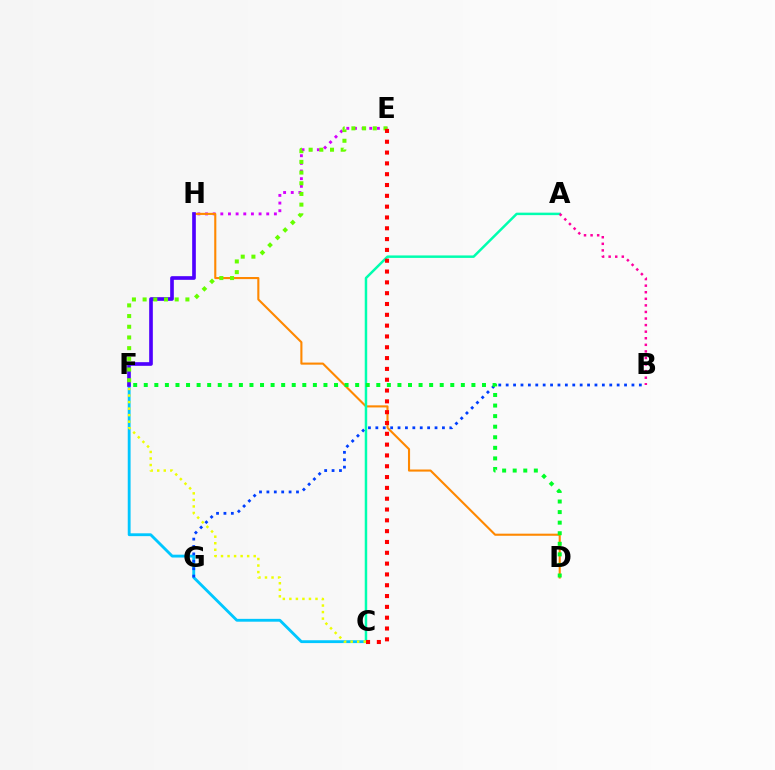{('C', 'F'): [{'color': '#00c7ff', 'line_style': 'solid', 'thickness': 2.05}, {'color': '#eeff00', 'line_style': 'dotted', 'thickness': 1.78}], ('B', 'G'): [{'color': '#003fff', 'line_style': 'dotted', 'thickness': 2.01}], ('E', 'H'): [{'color': '#d600ff', 'line_style': 'dotted', 'thickness': 2.08}], ('D', 'H'): [{'color': '#ff8800', 'line_style': 'solid', 'thickness': 1.52}], ('F', 'H'): [{'color': '#4f00ff', 'line_style': 'solid', 'thickness': 2.64}], ('E', 'F'): [{'color': '#66ff00', 'line_style': 'dotted', 'thickness': 2.91}], ('A', 'C'): [{'color': '#00ffaf', 'line_style': 'solid', 'thickness': 1.78}], ('D', 'F'): [{'color': '#00ff27', 'line_style': 'dotted', 'thickness': 2.87}], ('A', 'B'): [{'color': '#ff00a0', 'line_style': 'dotted', 'thickness': 1.79}], ('C', 'E'): [{'color': '#ff0000', 'line_style': 'dotted', 'thickness': 2.94}]}